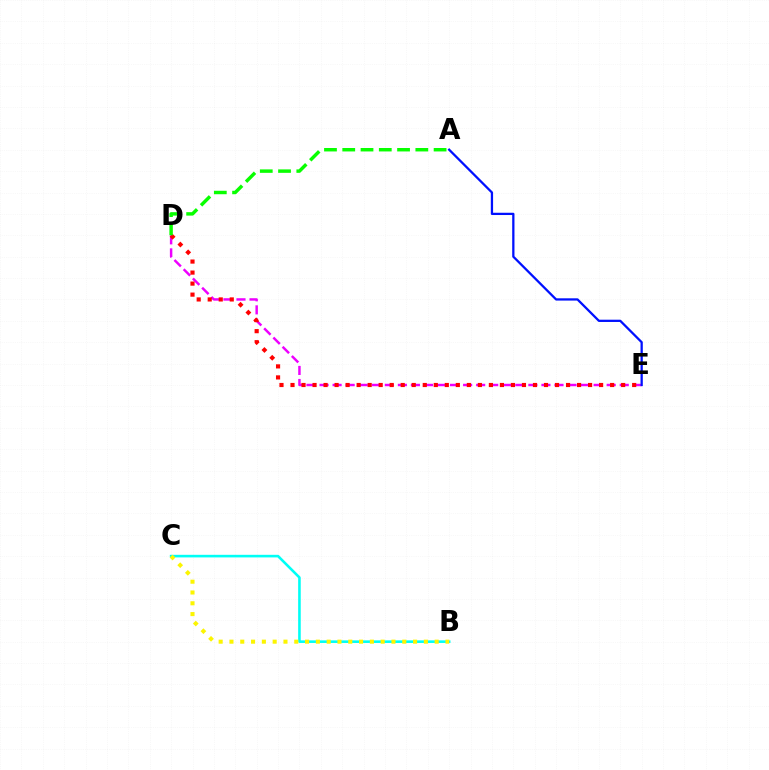{('D', 'E'): [{'color': '#ee00ff', 'line_style': 'dashed', 'thickness': 1.77}, {'color': '#ff0000', 'line_style': 'dotted', 'thickness': 2.99}], ('B', 'C'): [{'color': '#00fff6', 'line_style': 'solid', 'thickness': 1.87}, {'color': '#fcf500', 'line_style': 'dotted', 'thickness': 2.93}], ('A', 'E'): [{'color': '#0010ff', 'line_style': 'solid', 'thickness': 1.64}], ('A', 'D'): [{'color': '#08ff00', 'line_style': 'dashed', 'thickness': 2.48}]}